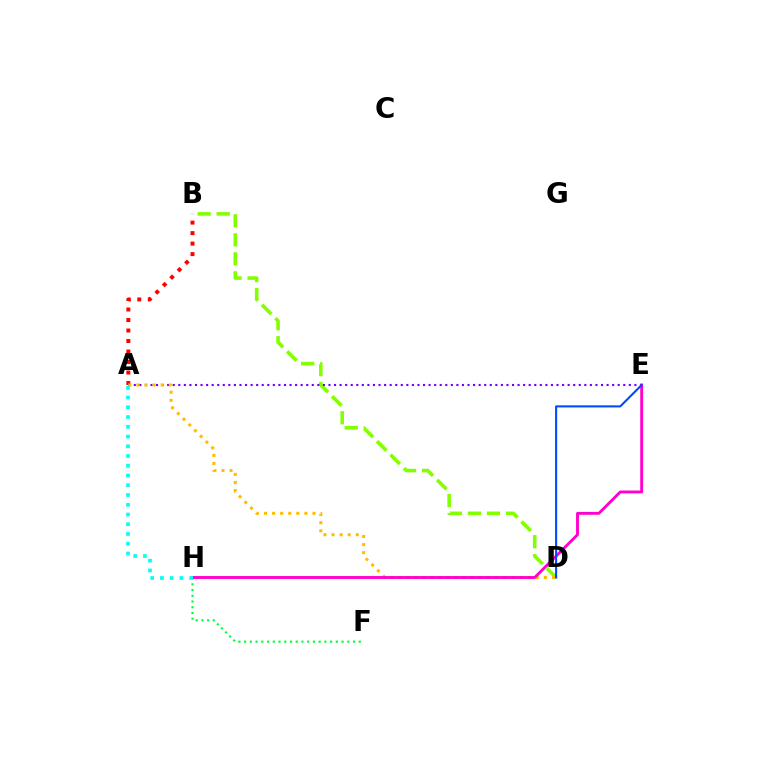{('B', 'D'): [{'color': '#84ff00', 'line_style': 'dashed', 'thickness': 2.58}], ('F', 'H'): [{'color': '#00ff39', 'line_style': 'dotted', 'thickness': 1.56}], ('A', 'B'): [{'color': '#ff0000', 'line_style': 'dotted', 'thickness': 2.85}], ('A', 'E'): [{'color': '#7200ff', 'line_style': 'dotted', 'thickness': 1.51}], ('A', 'D'): [{'color': '#ffbd00', 'line_style': 'dotted', 'thickness': 2.2}], ('E', 'H'): [{'color': '#ff00cf', 'line_style': 'solid', 'thickness': 2.06}], ('D', 'E'): [{'color': '#004bff', 'line_style': 'solid', 'thickness': 1.5}], ('A', 'H'): [{'color': '#00fff6', 'line_style': 'dotted', 'thickness': 2.65}]}